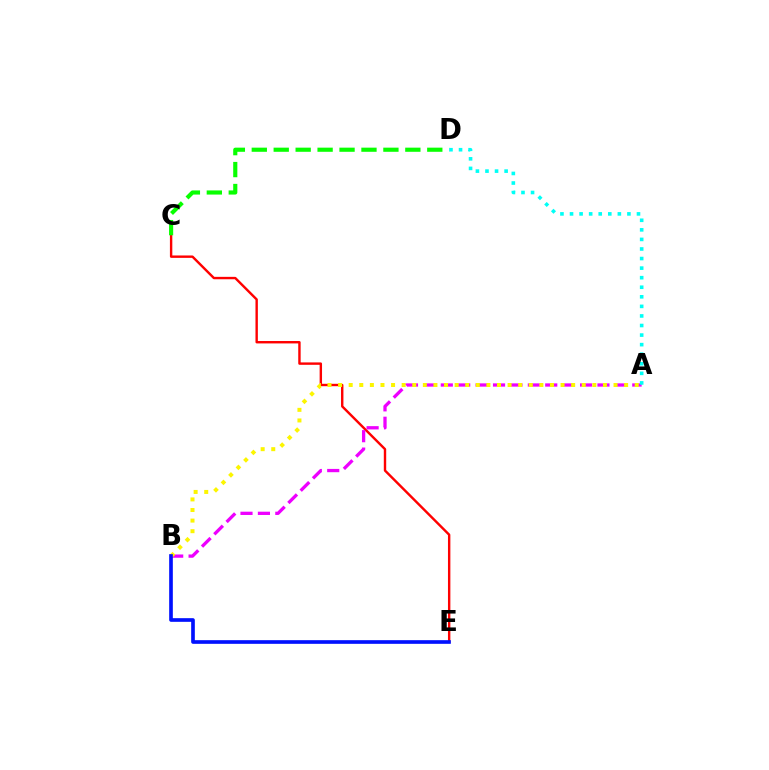{('C', 'E'): [{'color': '#ff0000', 'line_style': 'solid', 'thickness': 1.73}], ('A', 'B'): [{'color': '#ee00ff', 'line_style': 'dashed', 'thickness': 2.36}, {'color': '#fcf500', 'line_style': 'dotted', 'thickness': 2.88}], ('C', 'D'): [{'color': '#08ff00', 'line_style': 'dashed', 'thickness': 2.98}], ('A', 'D'): [{'color': '#00fff6', 'line_style': 'dotted', 'thickness': 2.6}], ('B', 'E'): [{'color': '#0010ff', 'line_style': 'solid', 'thickness': 2.63}]}